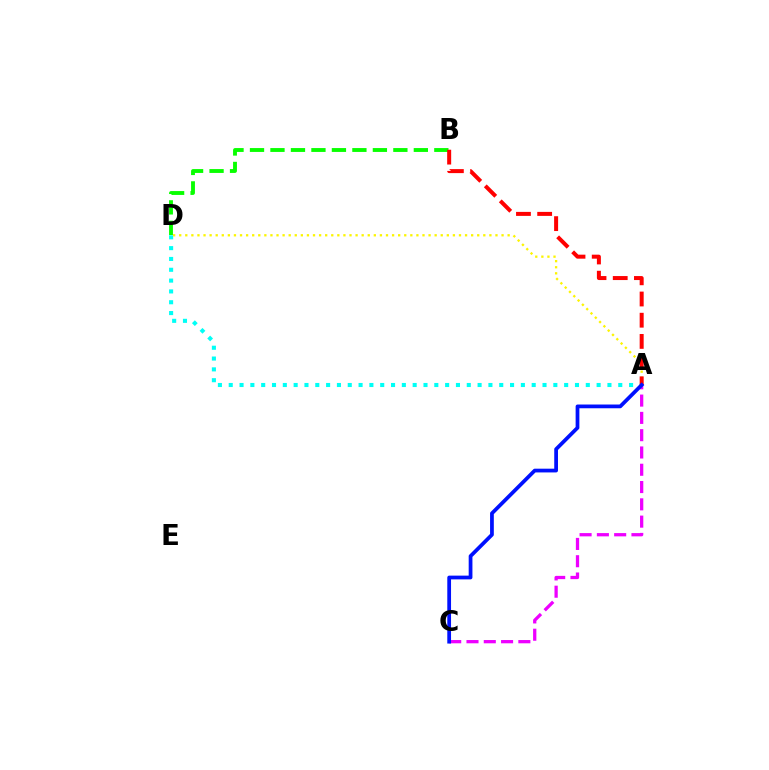{('B', 'D'): [{'color': '#08ff00', 'line_style': 'dashed', 'thickness': 2.78}], ('A', 'D'): [{'color': '#00fff6', 'line_style': 'dotted', 'thickness': 2.94}, {'color': '#fcf500', 'line_style': 'dotted', 'thickness': 1.65}], ('A', 'B'): [{'color': '#ff0000', 'line_style': 'dashed', 'thickness': 2.88}], ('A', 'C'): [{'color': '#ee00ff', 'line_style': 'dashed', 'thickness': 2.35}, {'color': '#0010ff', 'line_style': 'solid', 'thickness': 2.7}]}